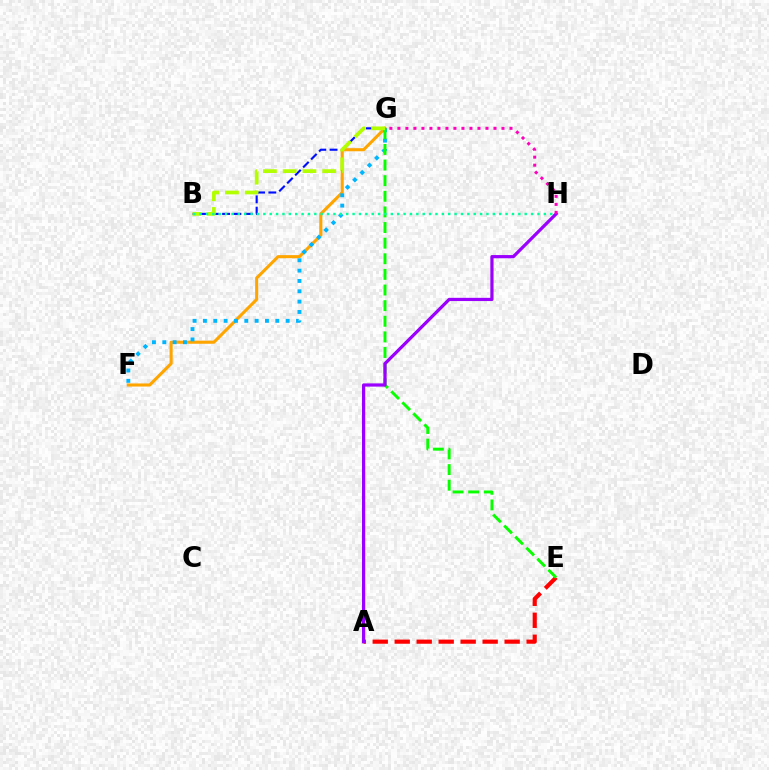{('A', 'E'): [{'color': '#ff0000', 'line_style': 'dashed', 'thickness': 2.99}], ('F', 'G'): [{'color': '#ffa500', 'line_style': 'solid', 'thickness': 2.22}, {'color': '#00b5ff', 'line_style': 'dotted', 'thickness': 2.81}], ('E', 'G'): [{'color': '#08ff00', 'line_style': 'dashed', 'thickness': 2.12}], ('B', 'G'): [{'color': '#0010ff', 'line_style': 'dashed', 'thickness': 1.53}, {'color': '#b3ff00', 'line_style': 'dashed', 'thickness': 2.69}], ('A', 'H'): [{'color': '#9b00ff', 'line_style': 'solid', 'thickness': 2.32}], ('G', 'H'): [{'color': '#ff00bd', 'line_style': 'dotted', 'thickness': 2.18}], ('B', 'H'): [{'color': '#00ff9d', 'line_style': 'dotted', 'thickness': 1.73}]}